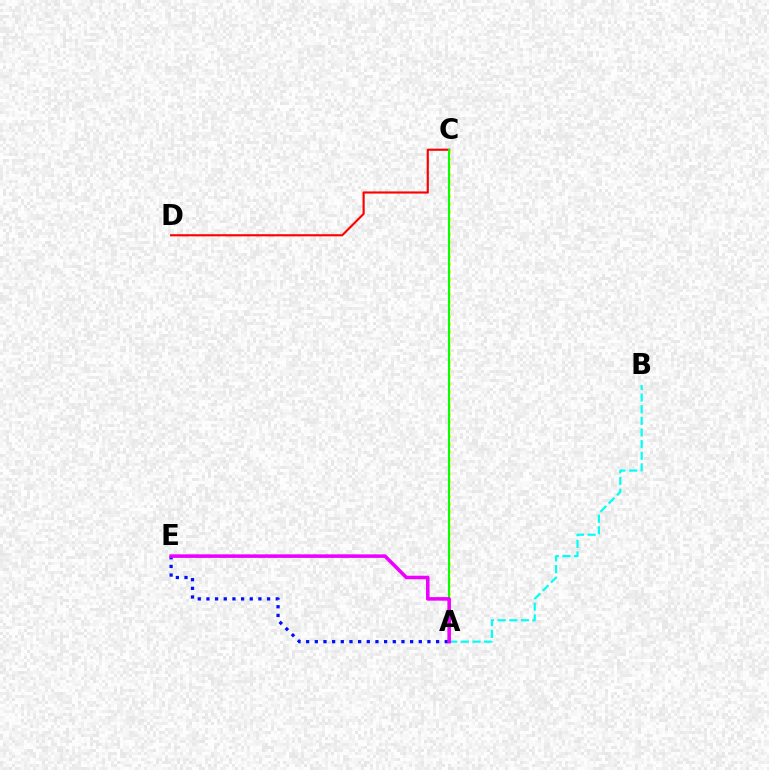{('A', 'B'): [{'color': '#00fff6', 'line_style': 'dashed', 'thickness': 1.58}], ('C', 'D'): [{'color': '#ff0000', 'line_style': 'solid', 'thickness': 1.54}], ('A', 'E'): [{'color': '#0010ff', 'line_style': 'dotted', 'thickness': 2.35}, {'color': '#ee00ff', 'line_style': 'solid', 'thickness': 2.56}], ('A', 'C'): [{'color': '#fcf500', 'line_style': 'dotted', 'thickness': 2.04}, {'color': '#08ff00', 'line_style': 'solid', 'thickness': 1.52}]}